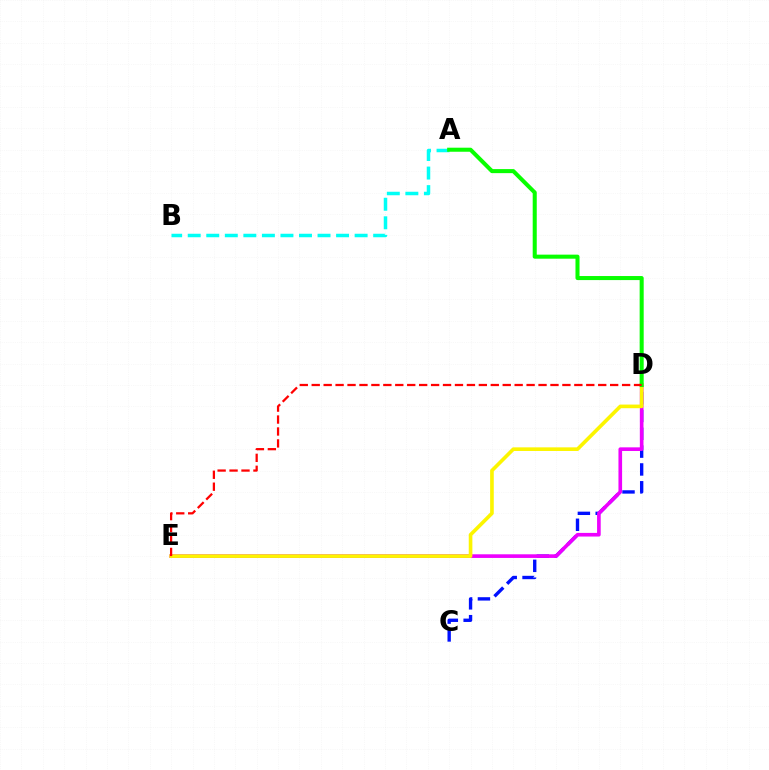{('C', 'D'): [{'color': '#0010ff', 'line_style': 'dashed', 'thickness': 2.42}], ('D', 'E'): [{'color': '#ee00ff', 'line_style': 'solid', 'thickness': 2.62}, {'color': '#fcf500', 'line_style': 'solid', 'thickness': 2.62}, {'color': '#ff0000', 'line_style': 'dashed', 'thickness': 1.62}], ('A', 'B'): [{'color': '#00fff6', 'line_style': 'dashed', 'thickness': 2.52}], ('A', 'D'): [{'color': '#08ff00', 'line_style': 'solid', 'thickness': 2.91}]}